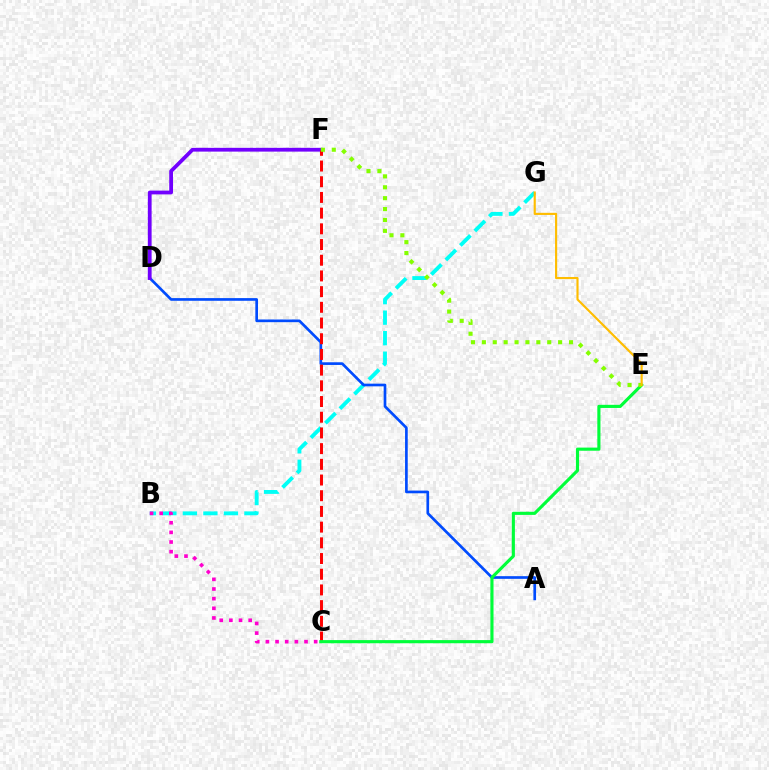{('B', 'G'): [{'color': '#00fff6', 'line_style': 'dashed', 'thickness': 2.79}], ('A', 'D'): [{'color': '#004bff', 'line_style': 'solid', 'thickness': 1.93}], ('D', 'F'): [{'color': '#7200ff', 'line_style': 'solid', 'thickness': 2.72}], ('C', 'F'): [{'color': '#ff0000', 'line_style': 'dashed', 'thickness': 2.13}], ('B', 'C'): [{'color': '#ff00cf', 'line_style': 'dotted', 'thickness': 2.62}], ('C', 'E'): [{'color': '#00ff39', 'line_style': 'solid', 'thickness': 2.26}], ('E', 'F'): [{'color': '#84ff00', 'line_style': 'dotted', 'thickness': 2.96}], ('E', 'G'): [{'color': '#ffbd00', 'line_style': 'solid', 'thickness': 1.54}]}